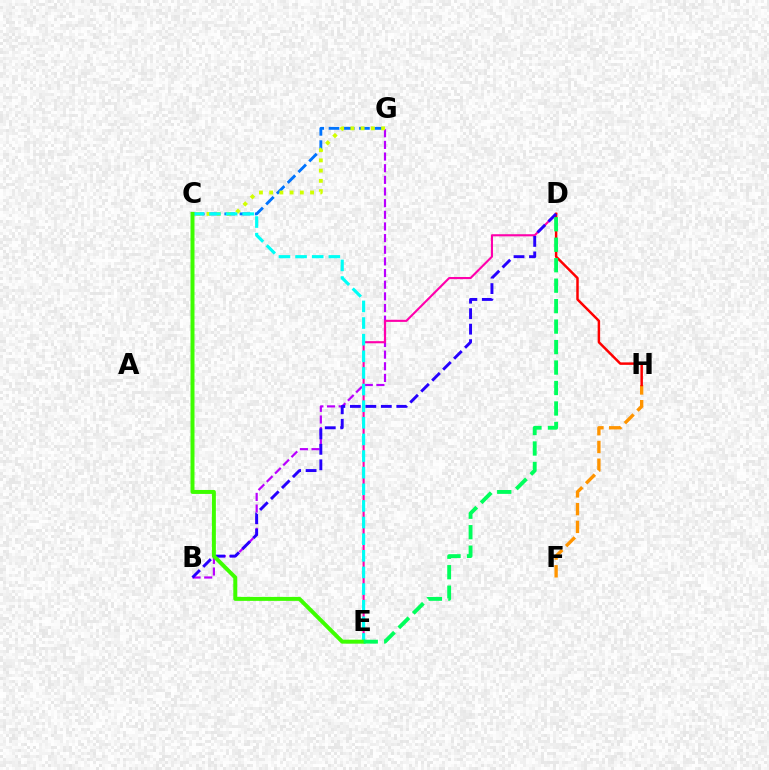{('C', 'G'): [{'color': '#0074ff', 'line_style': 'dashed', 'thickness': 2.07}, {'color': '#d1ff00', 'line_style': 'dotted', 'thickness': 2.78}], ('B', 'G'): [{'color': '#b900ff', 'line_style': 'dashed', 'thickness': 1.58}], ('F', 'H'): [{'color': '#ff9400', 'line_style': 'dashed', 'thickness': 2.41}], ('D', 'E'): [{'color': '#ff00ac', 'line_style': 'solid', 'thickness': 1.53}, {'color': '#00ff5c', 'line_style': 'dashed', 'thickness': 2.78}], ('D', 'H'): [{'color': '#ff0000', 'line_style': 'solid', 'thickness': 1.79}], ('B', 'D'): [{'color': '#2500ff', 'line_style': 'dashed', 'thickness': 2.1}], ('C', 'E'): [{'color': '#00fff6', 'line_style': 'dashed', 'thickness': 2.26}, {'color': '#3dff00', 'line_style': 'solid', 'thickness': 2.86}]}